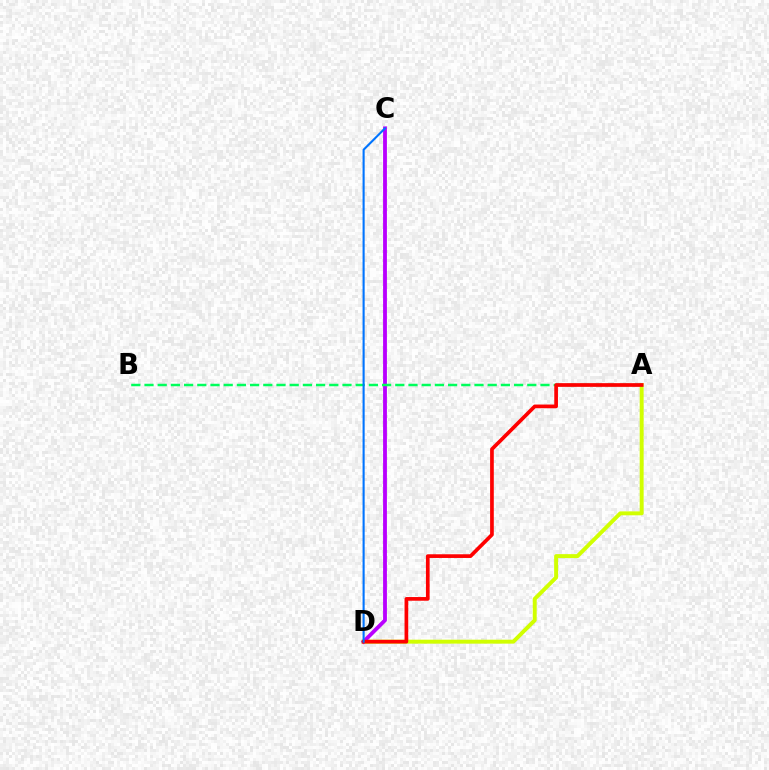{('A', 'D'): [{'color': '#d1ff00', 'line_style': 'solid', 'thickness': 2.84}, {'color': '#ff0000', 'line_style': 'solid', 'thickness': 2.66}], ('C', 'D'): [{'color': '#b900ff', 'line_style': 'solid', 'thickness': 2.76}, {'color': '#0074ff', 'line_style': 'solid', 'thickness': 1.51}], ('A', 'B'): [{'color': '#00ff5c', 'line_style': 'dashed', 'thickness': 1.79}]}